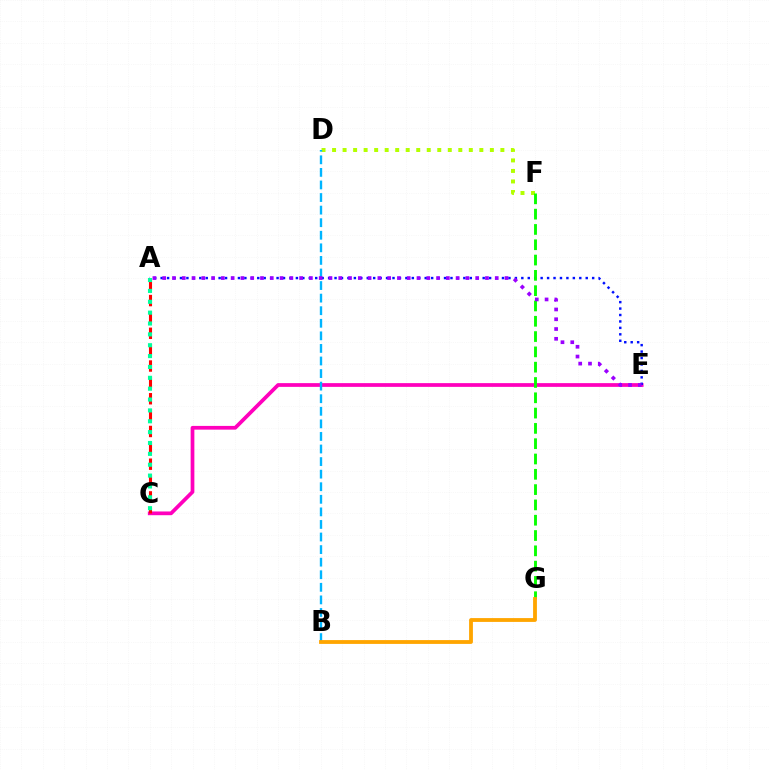{('C', 'E'): [{'color': '#ff00bd', 'line_style': 'solid', 'thickness': 2.69}], ('D', 'F'): [{'color': '#b3ff00', 'line_style': 'dotted', 'thickness': 2.86}], ('A', 'E'): [{'color': '#0010ff', 'line_style': 'dotted', 'thickness': 1.75}, {'color': '#9b00ff', 'line_style': 'dotted', 'thickness': 2.66}], ('F', 'G'): [{'color': '#08ff00', 'line_style': 'dashed', 'thickness': 2.08}], ('B', 'D'): [{'color': '#00b5ff', 'line_style': 'dashed', 'thickness': 1.71}], ('A', 'C'): [{'color': '#ff0000', 'line_style': 'dashed', 'thickness': 2.22}, {'color': '#00ff9d', 'line_style': 'dotted', 'thickness': 2.95}], ('B', 'G'): [{'color': '#ffa500', 'line_style': 'solid', 'thickness': 2.75}]}